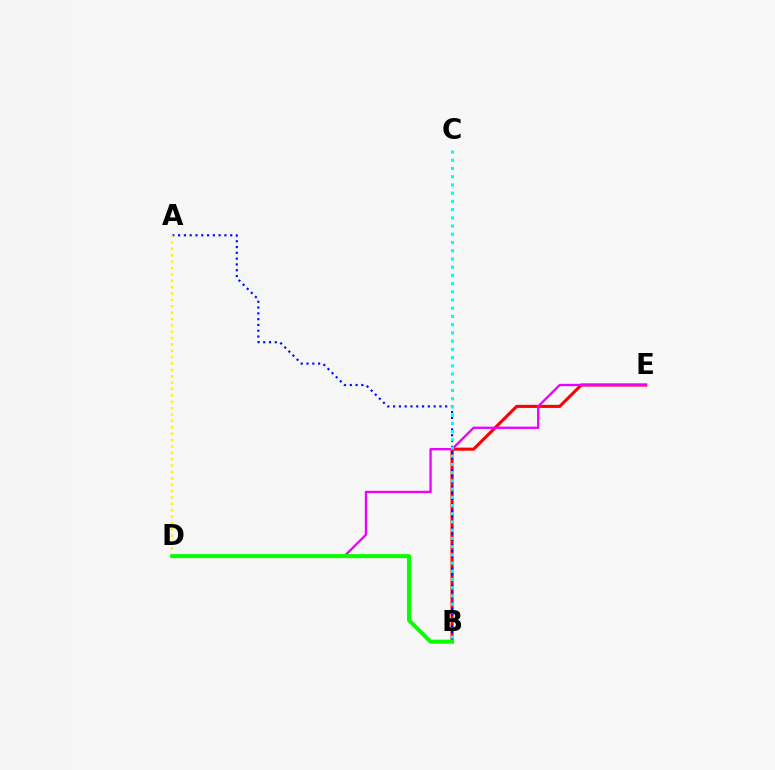{('B', 'E'): [{'color': '#ff0000', 'line_style': 'solid', 'thickness': 2.22}], ('D', 'E'): [{'color': '#ee00ff', 'line_style': 'solid', 'thickness': 1.68}], ('A', 'B'): [{'color': '#0010ff', 'line_style': 'dotted', 'thickness': 1.57}], ('A', 'D'): [{'color': '#fcf500', 'line_style': 'dotted', 'thickness': 1.73}], ('B', 'C'): [{'color': '#00fff6', 'line_style': 'dotted', 'thickness': 2.23}], ('B', 'D'): [{'color': '#08ff00', 'line_style': 'solid', 'thickness': 2.89}]}